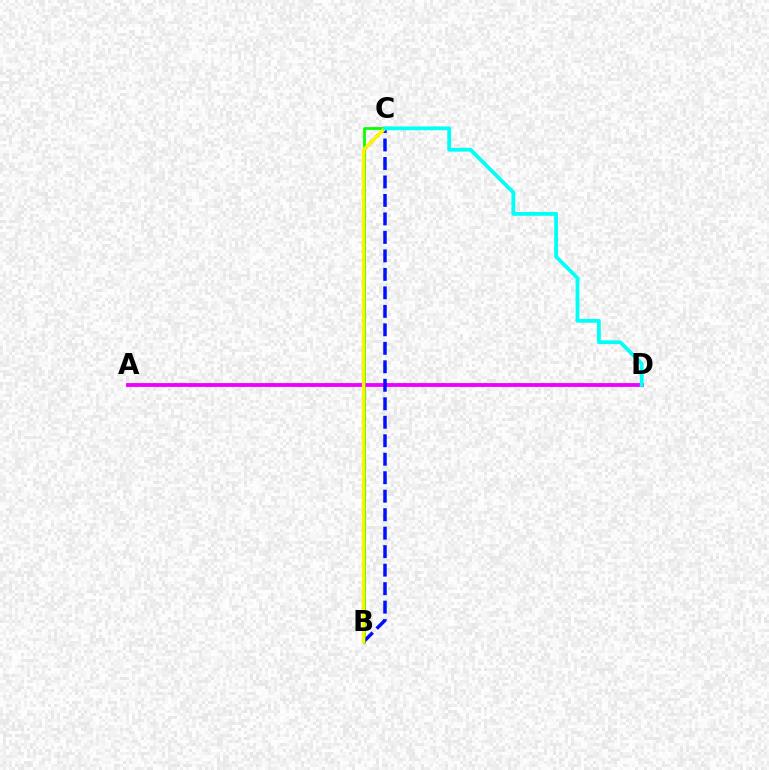{('B', 'C'): [{'color': '#ff0000', 'line_style': 'dotted', 'thickness': 2.36}, {'color': '#08ff00', 'line_style': 'solid', 'thickness': 2.0}, {'color': '#0010ff', 'line_style': 'dashed', 'thickness': 2.51}, {'color': '#fcf500', 'line_style': 'solid', 'thickness': 2.49}], ('A', 'D'): [{'color': '#ee00ff', 'line_style': 'solid', 'thickness': 2.76}], ('C', 'D'): [{'color': '#00fff6', 'line_style': 'solid', 'thickness': 2.73}]}